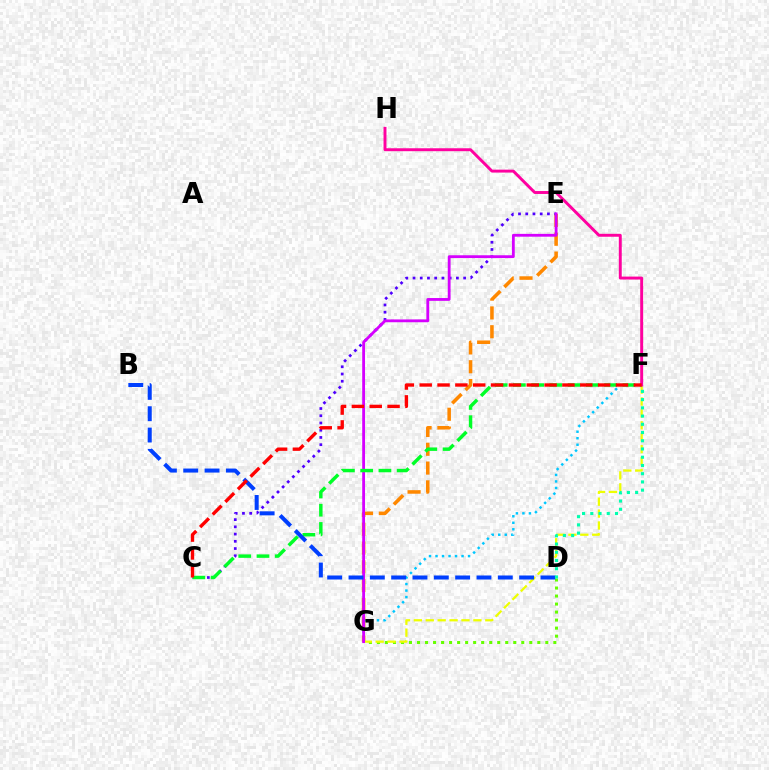{('F', 'G'): [{'color': '#00c7ff', 'line_style': 'dotted', 'thickness': 1.77}, {'color': '#eeff00', 'line_style': 'dashed', 'thickness': 1.62}], ('E', 'G'): [{'color': '#ff8800', 'line_style': 'dashed', 'thickness': 2.55}, {'color': '#d600ff', 'line_style': 'solid', 'thickness': 2.03}], ('D', 'G'): [{'color': '#66ff00', 'line_style': 'dotted', 'thickness': 2.18}], ('C', 'E'): [{'color': '#4f00ff', 'line_style': 'dotted', 'thickness': 1.96}], ('C', 'F'): [{'color': '#00ff27', 'line_style': 'dashed', 'thickness': 2.48}, {'color': '#ff0000', 'line_style': 'dashed', 'thickness': 2.42}], ('B', 'D'): [{'color': '#003fff', 'line_style': 'dashed', 'thickness': 2.9}], ('F', 'H'): [{'color': '#ff00a0', 'line_style': 'solid', 'thickness': 2.11}], ('D', 'F'): [{'color': '#00ffaf', 'line_style': 'dotted', 'thickness': 2.24}]}